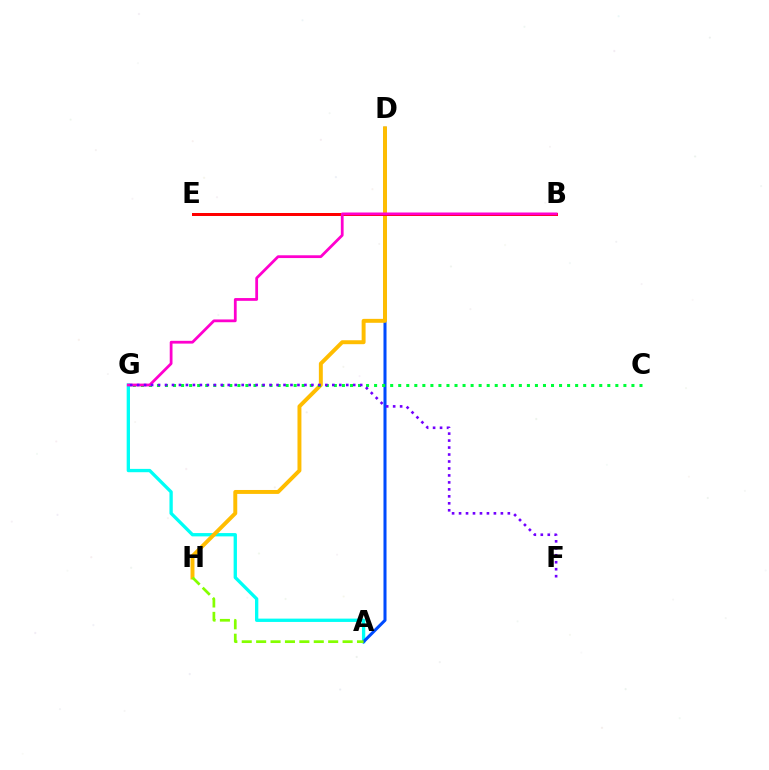{('A', 'G'): [{'color': '#00fff6', 'line_style': 'solid', 'thickness': 2.39}], ('A', 'D'): [{'color': '#004bff', 'line_style': 'solid', 'thickness': 2.19}], ('D', 'H'): [{'color': '#ffbd00', 'line_style': 'solid', 'thickness': 2.84}], ('A', 'H'): [{'color': '#84ff00', 'line_style': 'dashed', 'thickness': 1.96}], ('C', 'G'): [{'color': '#00ff39', 'line_style': 'dotted', 'thickness': 2.19}], ('B', 'E'): [{'color': '#ff0000', 'line_style': 'solid', 'thickness': 2.16}], ('B', 'G'): [{'color': '#ff00cf', 'line_style': 'solid', 'thickness': 2.0}], ('F', 'G'): [{'color': '#7200ff', 'line_style': 'dotted', 'thickness': 1.89}]}